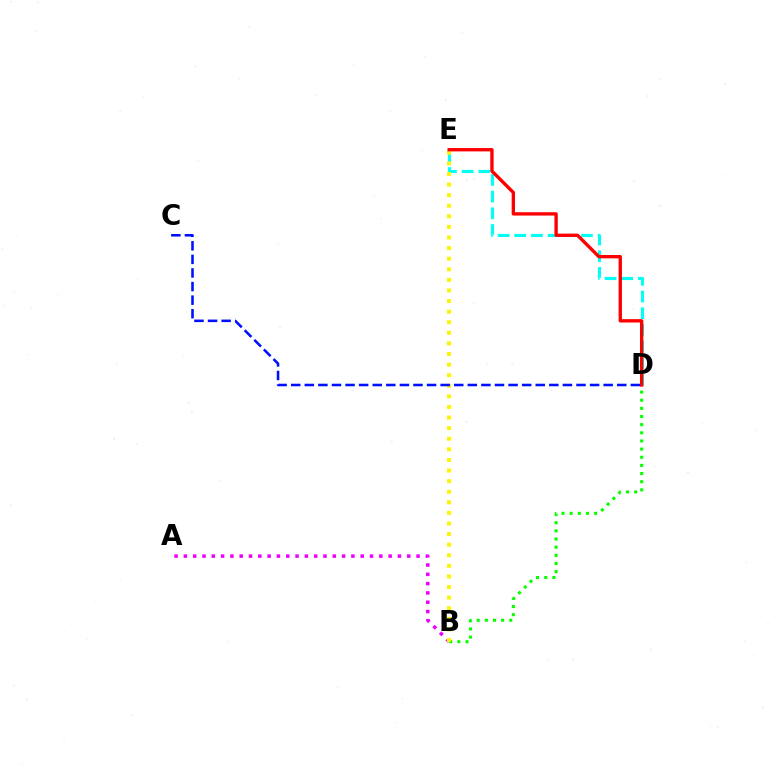{('D', 'E'): [{'color': '#00fff6', 'line_style': 'dashed', 'thickness': 2.26}, {'color': '#ff0000', 'line_style': 'solid', 'thickness': 2.41}], ('B', 'D'): [{'color': '#08ff00', 'line_style': 'dotted', 'thickness': 2.21}], ('A', 'B'): [{'color': '#ee00ff', 'line_style': 'dotted', 'thickness': 2.53}], ('B', 'E'): [{'color': '#fcf500', 'line_style': 'dotted', 'thickness': 2.88}], ('C', 'D'): [{'color': '#0010ff', 'line_style': 'dashed', 'thickness': 1.85}]}